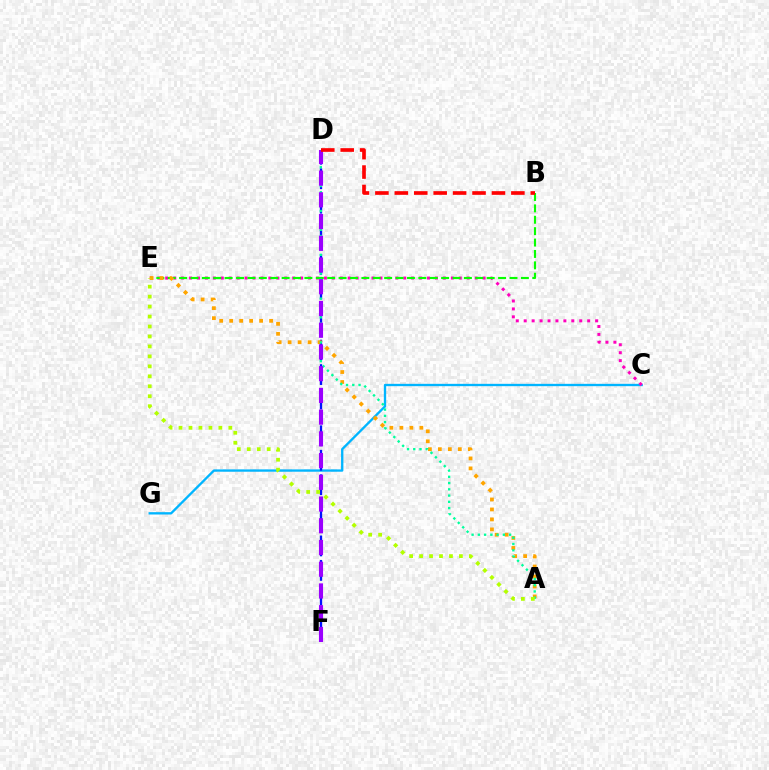{('C', 'G'): [{'color': '#00b5ff', 'line_style': 'solid', 'thickness': 1.68}], ('C', 'E'): [{'color': '#ff00bd', 'line_style': 'dotted', 'thickness': 2.16}], ('D', 'F'): [{'color': '#0010ff', 'line_style': 'dashed', 'thickness': 1.66}, {'color': '#9b00ff', 'line_style': 'dashed', 'thickness': 2.95}], ('B', 'E'): [{'color': '#08ff00', 'line_style': 'dashed', 'thickness': 1.55}], ('A', 'E'): [{'color': '#ffa500', 'line_style': 'dotted', 'thickness': 2.71}, {'color': '#b3ff00', 'line_style': 'dotted', 'thickness': 2.71}], ('A', 'D'): [{'color': '#00ff9d', 'line_style': 'dotted', 'thickness': 1.7}], ('B', 'D'): [{'color': '#ff0000', 'line_style': 'dashed', 'thickness': 2.64}]}